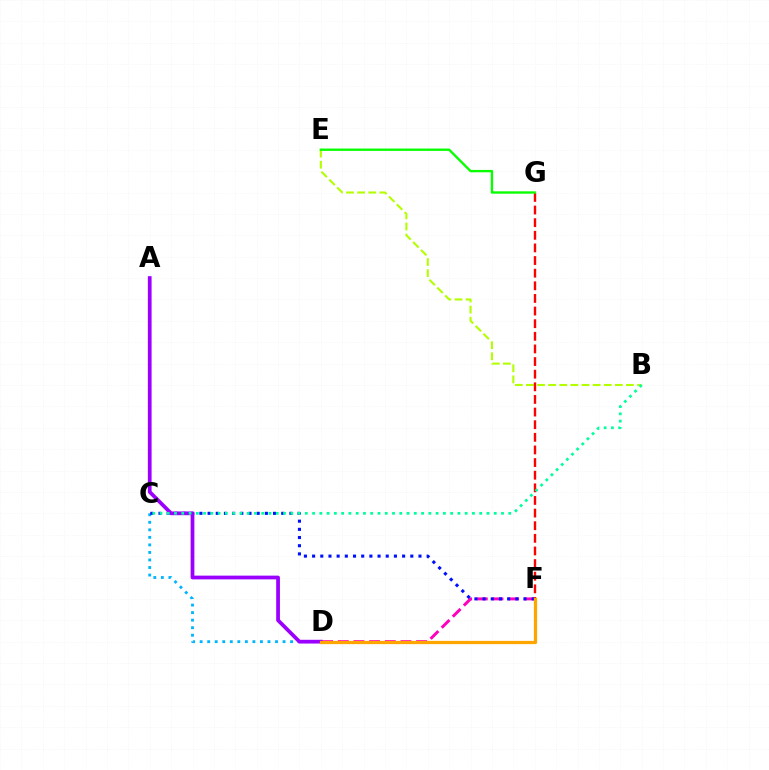{('D', 'F'): [{'color': '#ff00bd', 'line_style': 'dashed', 'thickness': 2.13}, {'color': '#ffa500', 'line_style': 'solid', 'thickness': 2.33}], ('C', 'D'): [{'color': '#00b5ff', 'line_style': 'dotted', 'thickness': 2.05}], ('C', 'F'): [{'color': '#0010ff', 'line_style': 'dotted', 'thickness': 2.22}], ('A', 'D'): [{'color': '#9b00ff', 'line_style': 'solid', 'thickness': 2.7}], ('B', 'E'): [{'color': '#b3ff00', 'line_style': 'dashed', 'thickness': 1.51}], ('F', 'G'): [{'color': '#ff0000', 'line_style': 'dashed', 'thickness': 1.72}], ('B', 'C'): [{'color': '#00ff9d', 'line_style': 'dotted', 'thickness': 1.97}], ('E', 'G'): [{'color': '#08ff00', 'line_style': 'solid', 'thickness': 1.7}]}